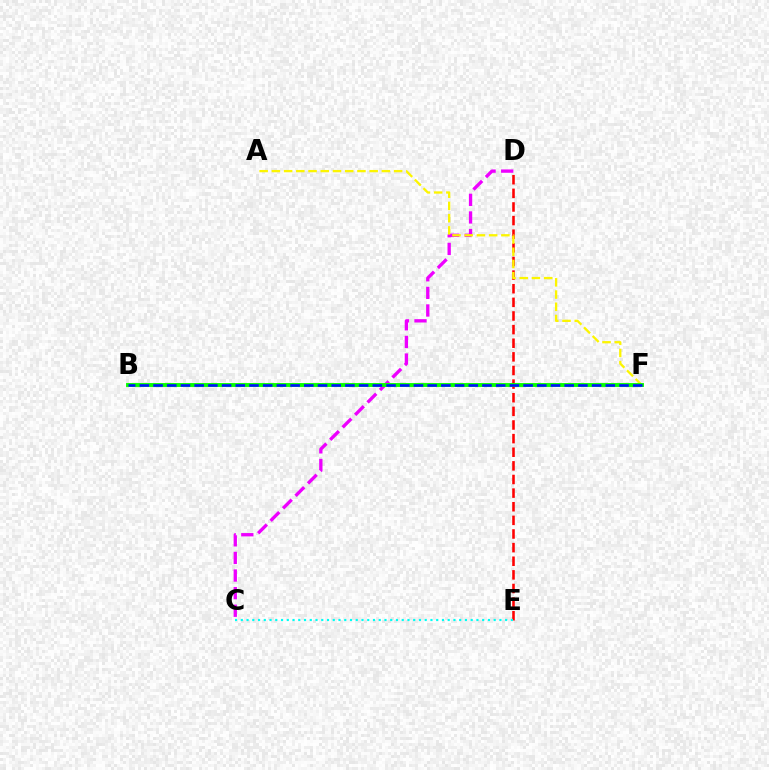{('D', 'E'): [{'color': '#ff0000', 'line_style': 'dashed', 'thickness': 1.85}], ('C', 'E'): [{'color': '#00fff6', 'line_style': 'dotted', 'thickness': 1.56}], ('C', 'D'): [{'color': '#ee00ff', 'line_style': 'dashed', 'thickness': 2.39}], ('A', 'F'): [{'color': '#fcf500', 'line_style': 'dashed', 'thickness': 1.66}], ('B', 'F'): [{'color': '#08ff00', 'line_style': 'solid', 'thickness': 2.8}, {'color': '#0010ff', 'line_style': 'dashed', 'thickness': 1.86}]}